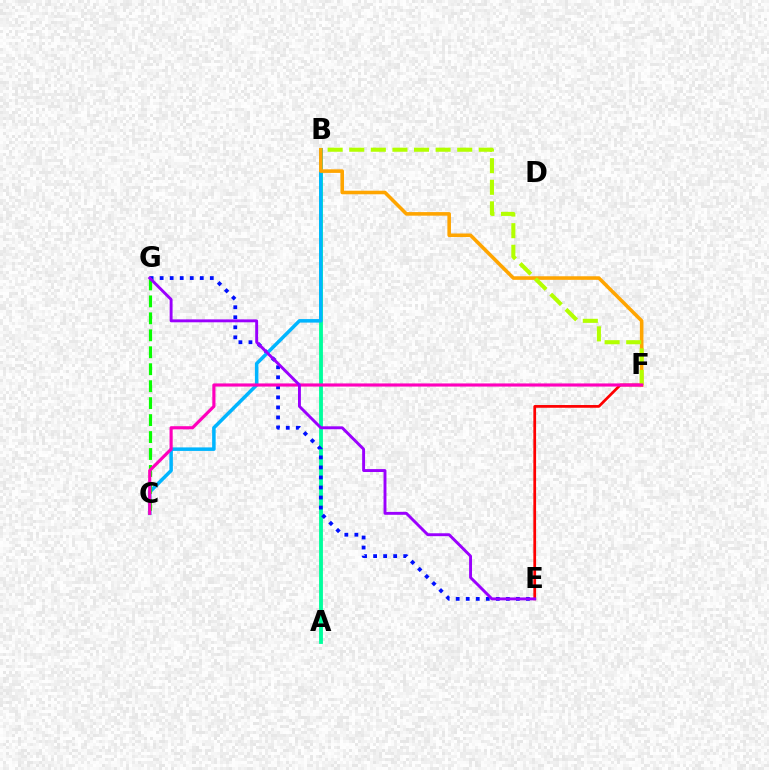{('A', 'B'): [{'color': '#00ff9d', 'line_style': 'solid', 'thickness': 2.77}], ('E', 'G'): [{'color': '#0010ff', 'line_style': 'dotted', 'thickness': 2.73}, {'color': '#9b00ff', 'line_style': 'solid', 'thickness': 2.1}], ('B', 'C'): [{'color': '#00b5ff', 'line_style': 'solid', 'thickness': 2.53}], ('C', 'G'): [{'color': '#08ff00', 'line_style': 'dashed', 'thickness': 2.3}], ('E', 'F'): [{'color': '#ff0000', 'line_style': 'solid', 'thickness': 1.97}], ('B', 'F'): [{'color': '#ffa500', 'line_style': 'solid', 'thickness': 2.57}, {'color': '#b3ff00', 'line_style': 'dashed', 'thickness': 2.93}], ('C', 'F'): [{'color': '#ff00bd', 'line_style': 'solid', 'thickness': 2.26}]}